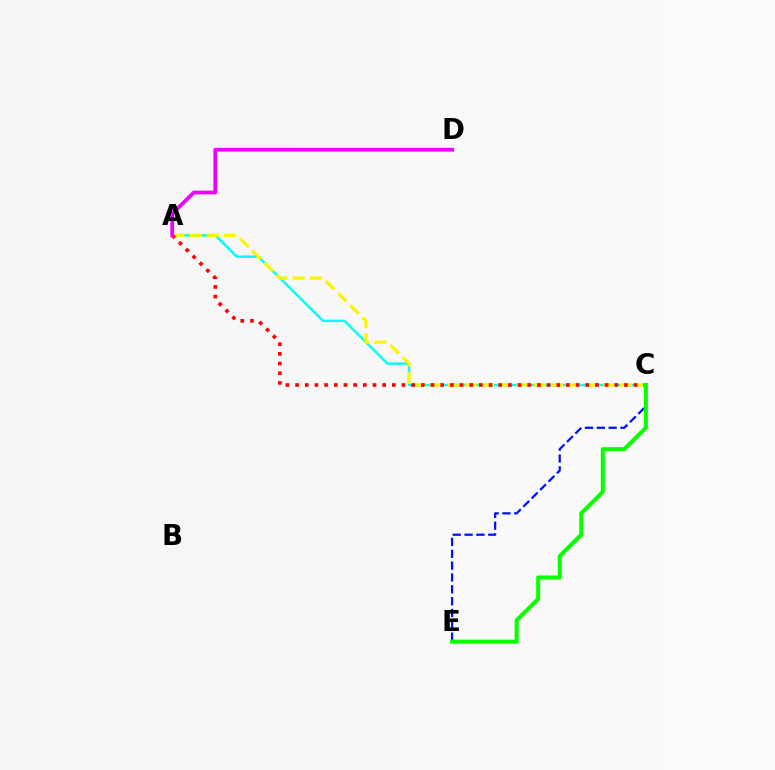{('C', 'E'): [{'color': '#0010ff', 'line_style': 'dashed', 'thickness': 1.61}, {'color': '#08ff00', 'line_style': 'solid', 'thickness': 2.91}], ('A', 'C'): [{'color': '#00fff6', 'line_style': 'solid', 'thickness': 1.75}, {'color': '#fcf500', 'line_style': 'dashed', 'thickness': 2.34}, {'color': '#ff0000', 'line_style': 'dotted', 'thickness': 2.63}], ('A', 'D'): [{'color': '#ee00ff', 'line_style': 'solid', 'thickness': 2.7}]}